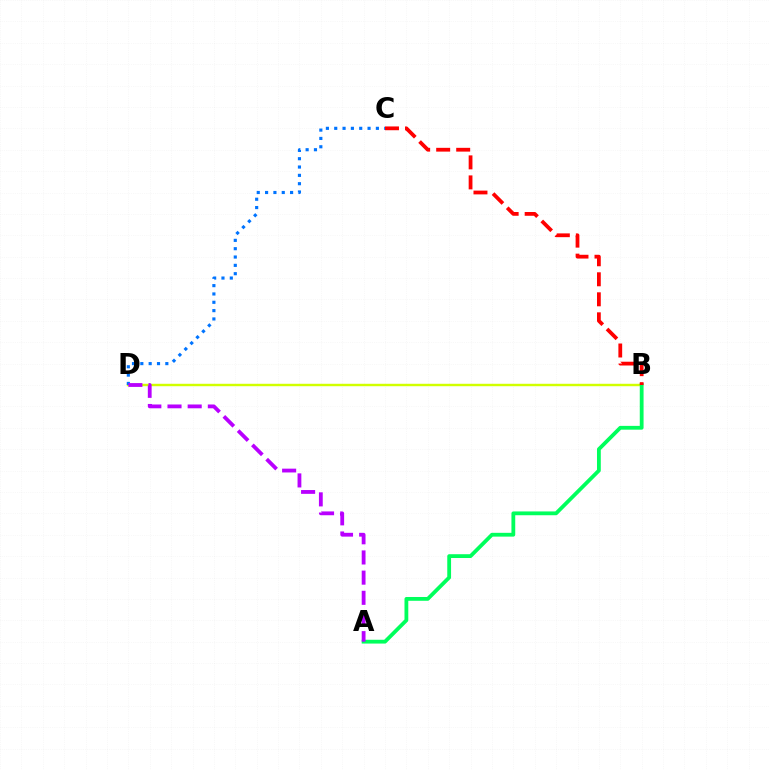{('B', 'D'): [{'color': '#d1ff00', 'line_style': 'solid', 'thickness': 1.75}], ('A', 'B'): [{'color': '#00ff5c', 'line_style': 'solid', 'thickness': 2.74}], ('C', 'D'): [{'color': '#0074ff', 'line_style': 'dotted', 'thickness': 2.26}], ('A', 'D'): [{'color': '#b900ff', 'line_style': 'dashed', 'thickness': 2.74}], ('B', 'C'): [{'color': '#ff0000', 'line_style': 'dashed', 'thickness': 2.72}]}